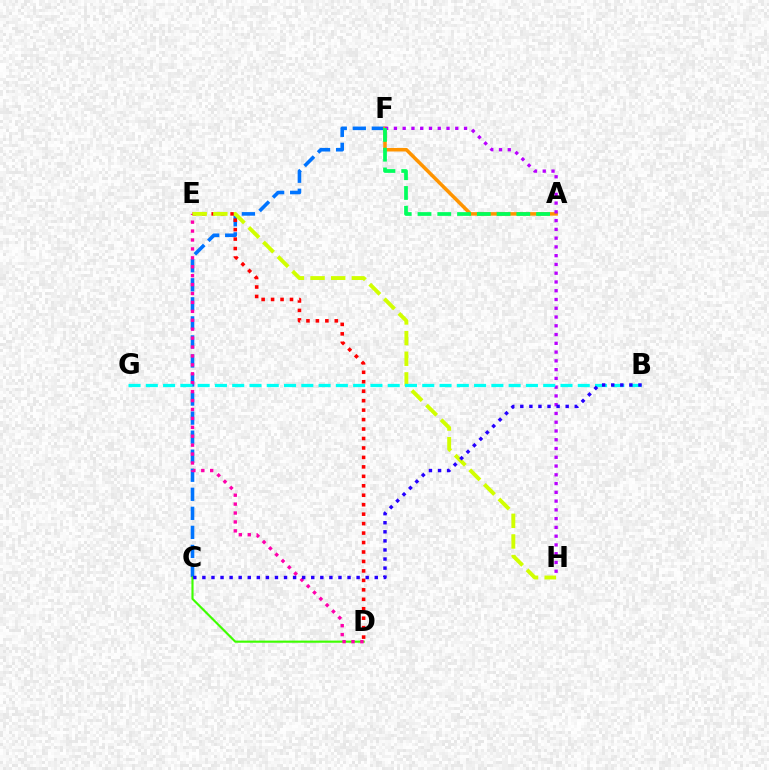{('C', 'F'): [{'color': '#0074ff', 'line_style': 'dashed', 'thickness': 2.59}], ('C', 'D'): [{'color': '#3dff00', 'line_style': 'solid', 'thickness': 1.54}], ('D', 'E'): [{'color': '#ff00ac', 'line_style': 'dotted', 'thickness': 2.42}, {'color': '#ff0000', 'line_style': 'dotted', 'thickness': 2.57}], ('A', 'F'): [{'color': '#ff9400', 'line_style': 'solid', 'thickness': 2.54}, {'color': '#00ff5c', 'line_style': 'dashed', 'thickness': 2.69}], ('F', 'H'): [{'color': '#b900ff', 'line_style': 'dotted', 'thickness': 2.38}], ('E', 'H'): [{'color': '#d1ff00', 'line_style': 'dashed', 'thickness': 2.8}], ('B', 'G'): [{'color': '#00fff6', 'line_style': 'dashed', 'thickness': 2.35}], ('B', 'C'): [{'color': '#2500ff', 'line_style': 'dotted', 'thickness': 2.46}]}